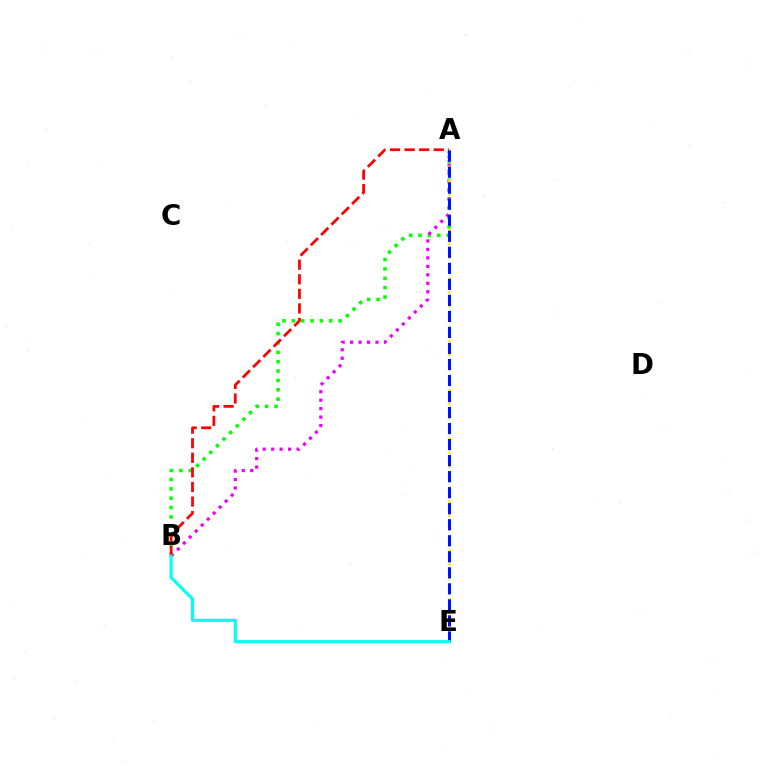{('A', 'B'): [{'color': '#08ff00', 'line_style': 'dotted', 'thickness': 2.54}, {'color': '#ee00ff', 'line_style': 'dotted', 'thickness': 2.3}, {'color': '#ff0000', 'line_style': 'dashed', 'thickness': 1.98}], ('A', 'E'): [{'color': '#fcf500', 'line_style': 'dotted', 'thickness': 1.9}, {'color': '#0010ff', 'line_style': 'dashed', 'thickness': 2.18}], ('B', 'E'): [{'color': '#00fff6', 'line_style': 'solid', 'thickness': 2.24}]}